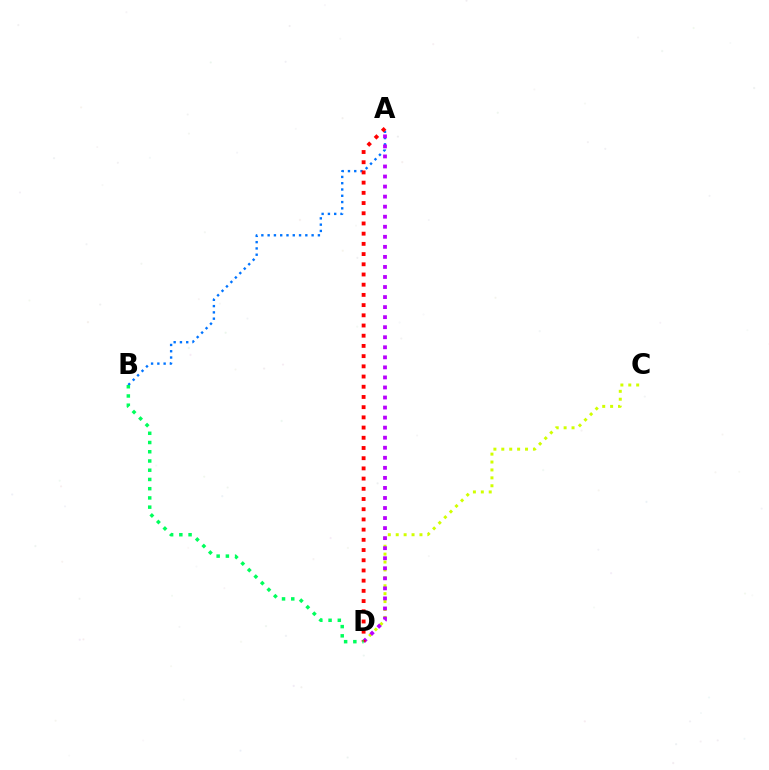{('A', 'B'): [{'color': '#0074ff', 'line_style': 'dotted', 'thickness': 1.71}], ('C', 'D'): [{'color': '#d1ff00', 'line_style': 'dotted', 'thickness': 2.15}], ('A', 'D'): [{'color': '#b900ff', 'line_style': 'dotted', 'thickness': 2.73}, {'color': '#ff0000', 'line_style': 'dotted', 'thickness': 2.77}], ('B', 'D'): [{'color': '#00ff5c', 'line_style': 'dotted', 'thickness': 2.51}]}